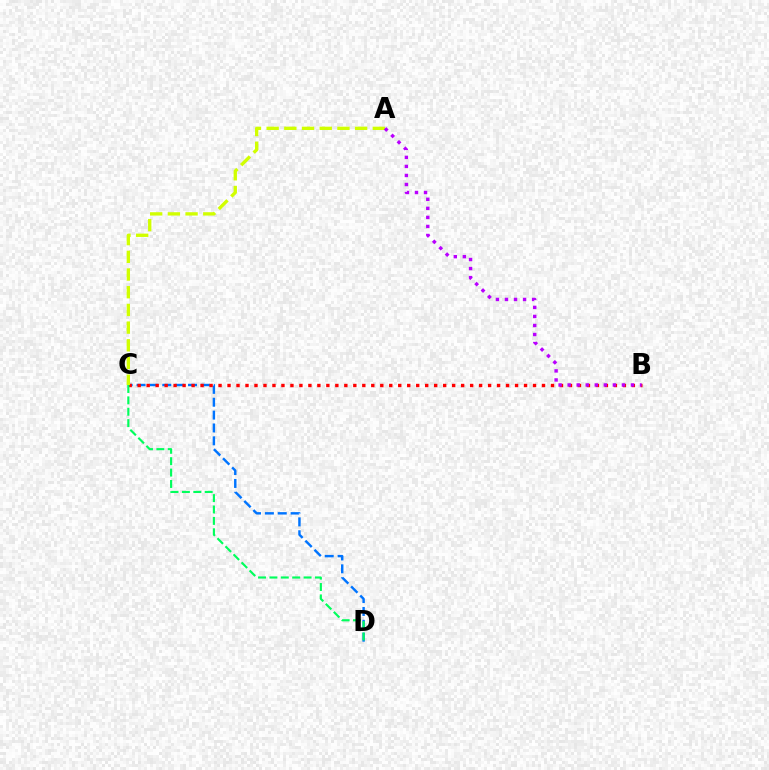{('C', 'D'): [{'color': '#0074ff', 'line_style': 'dashed', 'thickness': 1.75}, {'color': '#00ff5c', 'line_style': 'dashed', 'thickness': 1.55}], ('B', 'C'): [{'color': '#ff0000', 'line_style': 'dotted', 'thickness': 2.44}], ('A', 'C'): [{'color': '#d1ff00', 'line_style': 'dashed', 'thickness': 2.4}], ('A', 'B'): [{'color': '#b900ff', 'line_style': 'dotted', 'thickness': 2.46}]}